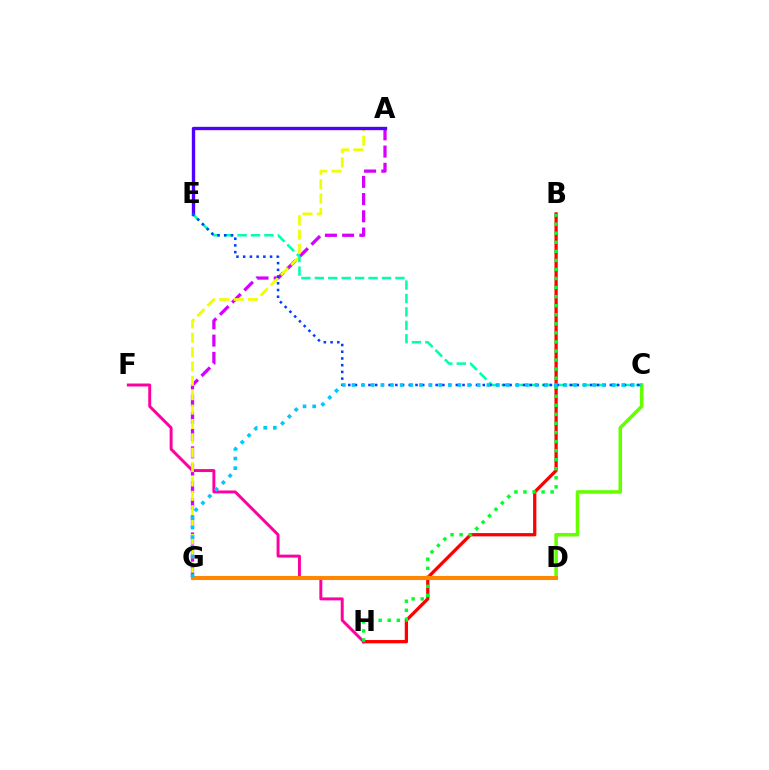{('A', 'G'): [{'color': '#d600ff', 'line_style': 'dashed', 'thickness': 2.34}, {'color': '#eeff00', 'line_style': 'dashed', 'thickness': 1.95}], ('B', 'H'): [{'color': '#ff0000', 'line_style': 'solid', 'thickness': 2.35}, {'color': '#00ff27', 'line_style': 'dotted', 'thickness': 2.46}], ('F', 'H'): [{'color': '#ff00a0', 'line_style': 'solid', 'thickness': 2.13}], ('C', 'D'): [{'color': '#66ff00', 'line_style': 'solid', 'thickness': 2.56}], ('A', 'E'): [{'color': '#4f00ff', 'line_style': 'solid', 'thickness': 2.41}], ('C', 'E'): [{'color': '#00ffaf', 'line_style': 'dashed', 'thickness': 1.83}, {'color': '#003fff', 'line_style': 'dotted', 'thickness': 1.83}], ('D', 'G'): [{'color': '#ff8800', 'line_style': 'solid', 'thickness': 2.94}], ('C', 'G'): [{'color': '#00c7ff', 'line_style': 'dotted', 'thickness': 2.62}]}